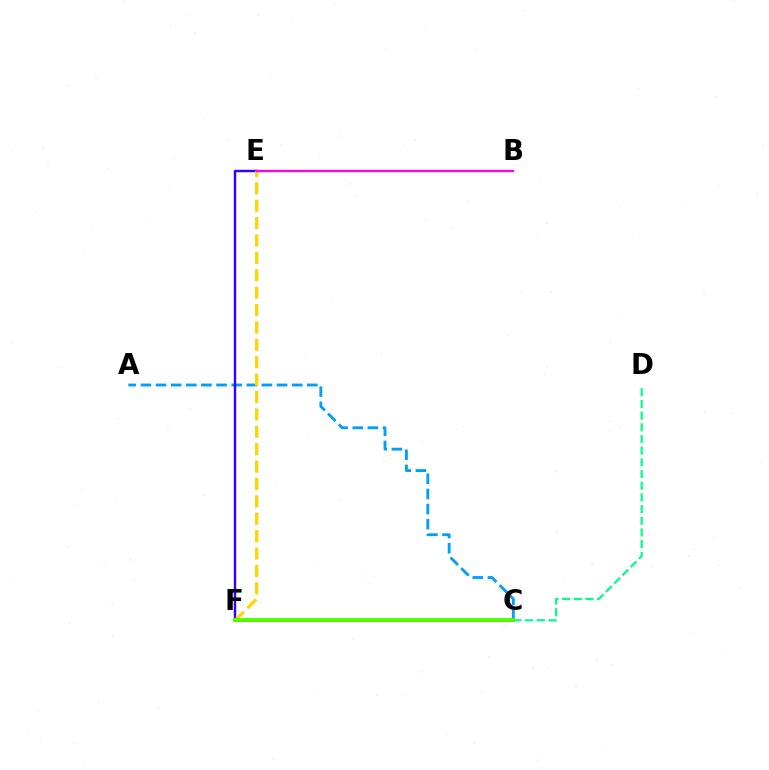{('A', 'C'): [{'color': '#009eff', 'line_style': 'dashed', 'thickness': 2.06}], ('E', 'F'): [{'color': '#3700ff', 'line_style': 'solid', 'thickness': 1.76}, {'color': '#ffd500', 'line_style': 'dashed', 'thickness': 2.36}], ('C', 'D'): [{'color': '#00ff86', 'line_style': 'dashed', 'thickness': 1.59}], ('C', 'F'): [{'color': '#ff0000', 'line_style': 'solid', 'thickness': 2.15}, {'color': '#4fff00', 'line_style': 'solid', 'thickness': 2.78}], ('B', 'E'): [{'color': '#ff00ed', 'line_style': 'solid', 'thickness': 1.64}]}